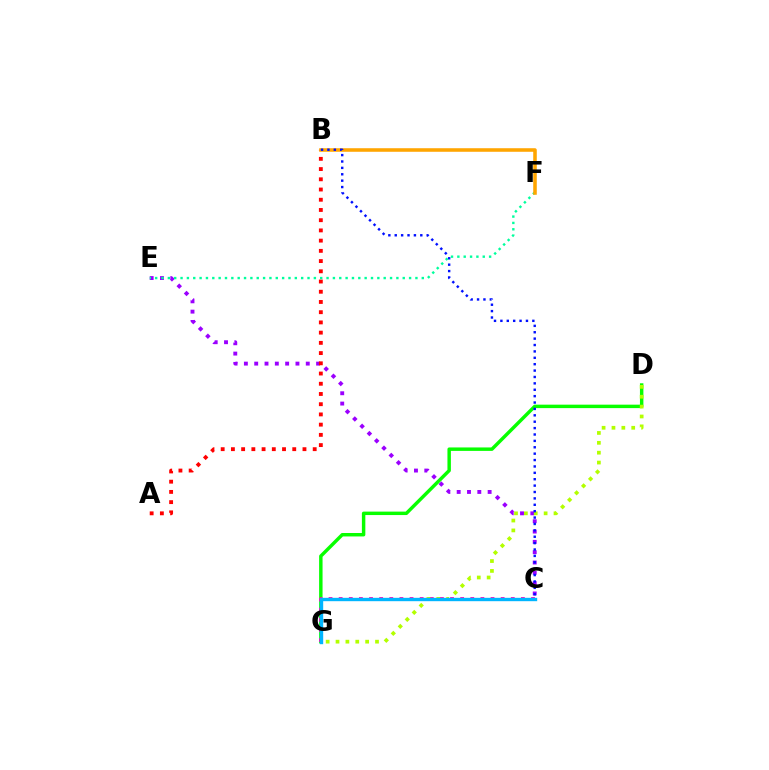{('C', 'E'): [{'color': '#9b00ff', 'line_style': 'dotted', 'thickness': 2.8}], ('D', 'G'): [{'color': '#08ff00', 'line_style': 'solid', 'thickness': 2.48}, {'color': '#b3ff00', 'line_style': 'dotted', 'thickness': 2.68}], ('C', 'G'): [{'color': '#ff00bd', 'line_style': 'dotted', 'thickness': 2.75}, {'color': '#00b5ff', 'line_style': 'solid', 'thickness': 2.43}], ('A', 'B'): [{'color': '#ff0000', 'line_style': 'dotted', 'thickness': 2.78}], ('E', 'F'): [{'color': '#00ff9d', 'line_style': 'dotted', 'thickness': 1.72}], ('B', 'F'): [{'color': '#ffa500', 'line_style': 'solid', 'thickness': 2.56}], ('B', 'C'): [{'color': '#0010ff', 'line_style': 'dotted', 'thickness': 1.74}]}